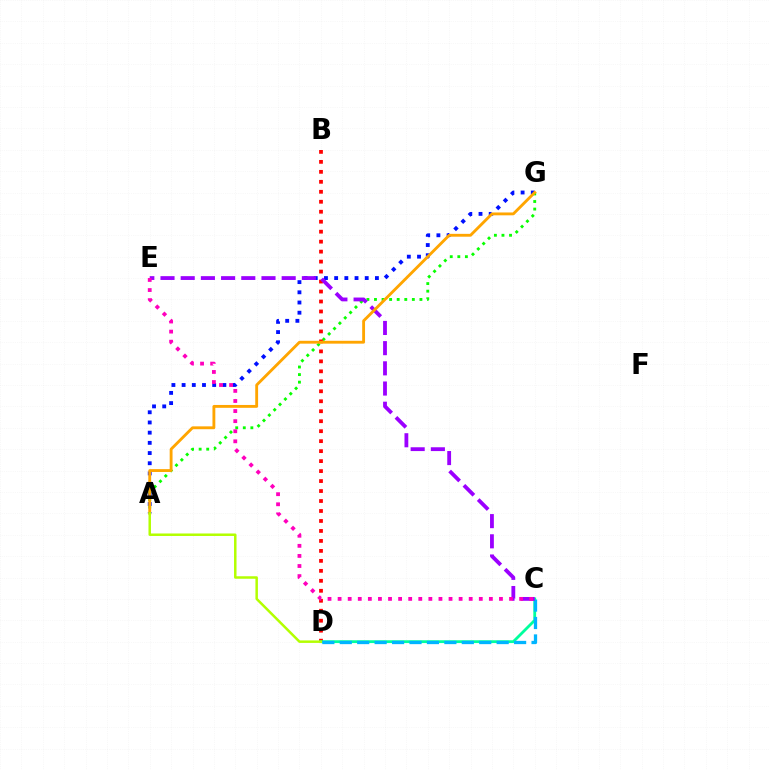{('A', 'G'): [{'color': '#0010ff', 'line_style': 'dotted', 'thickness': 2.77}, {'color': '#08ff00', 'line_style': 'dotted', 'thickness': 2.06}, {'color': '#ffa500', 'line_style': 'solid', 'thickness': 2.05}], ('B', 'D'): [{'color': '#ff0000', 'line_style': 'dotted', 'thickness': 2.71}], ('C', 'D'): [{'color': '#00ff9d', 'line_style': 'solid', 'thickness': 2.02}, {'color': '#00b5ff', 'line_style': 'dashed', 'thickness': 2.37}], ('C', 'E'): [{'color': '#9b00ff', 'line_style': 'dashed', 'thickness': 2.74}, {'color': '#ff00bd', 'line_style': 'dotted', 'thickness': 2.74}], ('A', 'D'): [{'color': '#b3ff00', 'line_style': 'solid', 'thickness': 1.79}]}